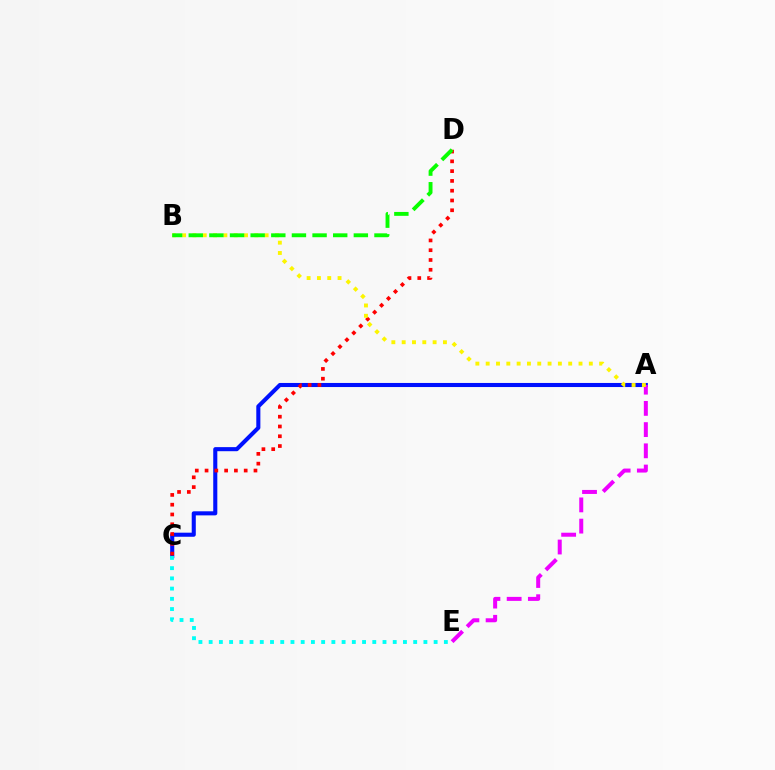{('A', 'C'): [{'color': '#0010ff', 'line_style': 'solid', 'thickness': 2.93}], ('C', 'E'): [{'color': '#00fff6', 'line_style': 'dotted', 'thickness': 2.78}], ('C', 'D'): [{'color': '#ff0000', 'line_style': 'dotted', 'thickness': 2.66}], ('A', 'E'): [{'color': '#ee00ff', 'line_style': 'dashed', 'thickness': 2.88}], ('A', 'B'): [{'color': '#fcf500', 'line_style': 'dotted', 'thickness': 2.8}], ('B', 'D'): [{'color': '#08ff00', 'line_style': 'dashed', 'thickness': 2.8}]}